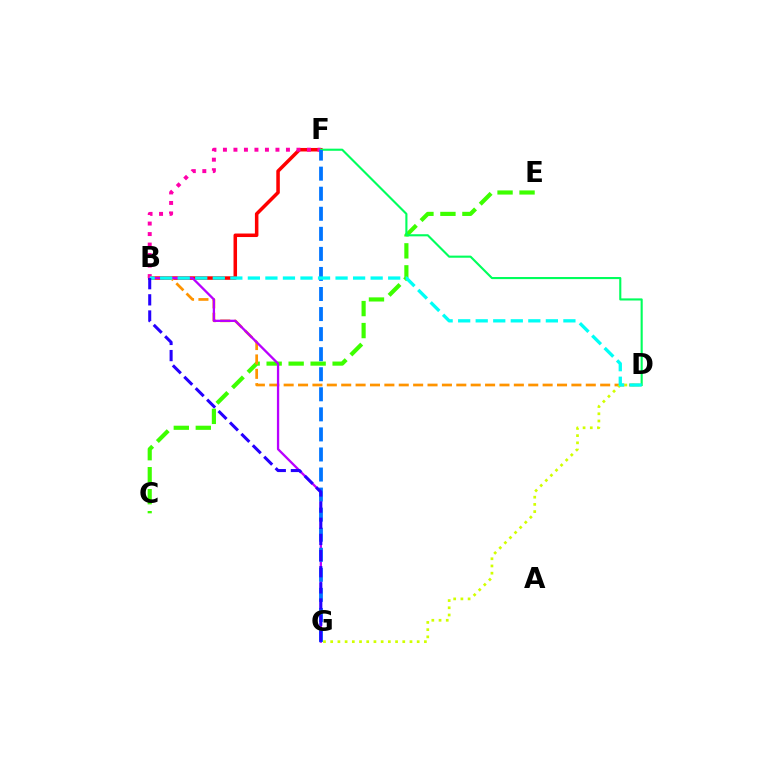{('C', 'E'): [{'color': '#3dff00', 'line_style': 'dashed', 'thickness': 2.99}], ('B', 'F'): [{'color': '#ff0000', 'line_style': 'solid', 'thickness': 2.53}, {'color': '#ff00ac', 'line_style': 'dotted', 'thickness': 2.85}], ('B', 'D'): [{'color': '#ff9400', 'line_style': 'dashed', 'thickness': 1.95}, {'color': '#00fff6', 'line_style': 'dashed', 'thickness': 2.38}], ('B', 'G'): [{'color': '#b900ff', 'line_style': 'solid', 'thickness': 1.66}, {'color': '#2500ff', 'line_style': 'dashed', 'thickness': 2.19}], ('D', 'G'): [{'color': '#d1ff00', 'line_style': 'dotted', 'thickness': 1.96}], ('D', 'F'): [{'color': '#00ff5c', 'line_style': 'solid', 'thickness': 1.52}], ('F', 'G'): [{'color': '#0074ff', 'line_style': 'dashed', 'thickness': 2.72}]}